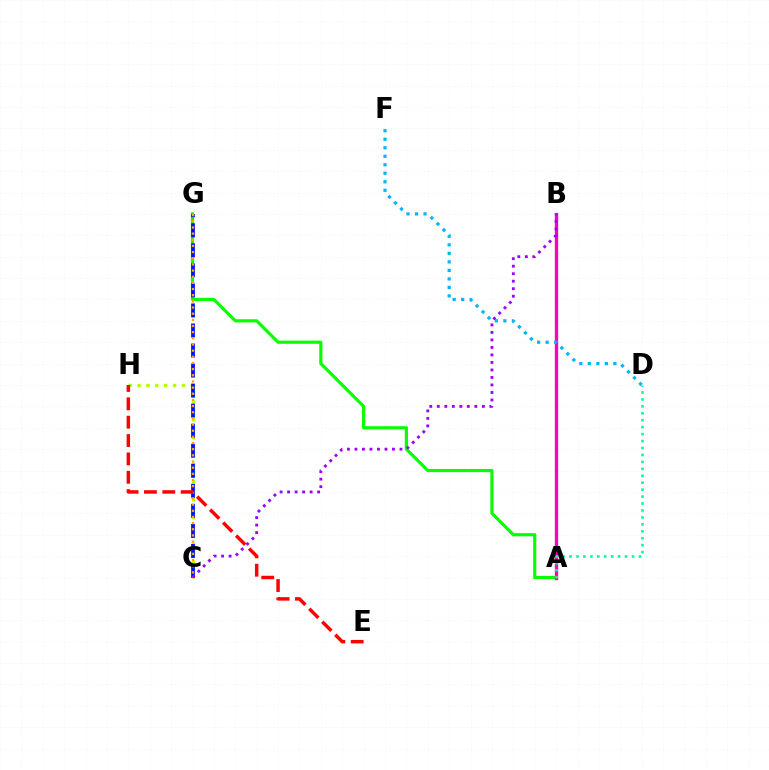{('A', 'G'): [{'color': '#08ff00', 'line_style': 'solid', 'thickness': 2.29}], ('A', 'B'): [{'color': '#ff00bd', 'line_style': 'solid', 'thickness': 2.39}], ('C', 'H'): [{'color': '#b3ff00', 'line_style': 'dotted', 'thickness': 2.41}], ('C', 'G'): [{'color': '#0010ff', 'line_style': 'dashed', 'thickness': 2.72}, {'color': '#ffa500', 'line_style': 'dotted', 'thickness': 1.67}], ('A', 'D'): [{'color': '#00ff9d', 'line_style': 'dotted', 'thickness': 1.89}], ('D', 'F'): [{'color': '#00b5ff', 'line_style': 'dotted', 'thickness': 2.31}], ('B', 'C'): [{'color': '#9b00ff', 'line_style': 'dotted', 'thickness': 2.04}], ('E', 'H'): [{'color': '#ff0000', 'line_style': 'dashed', 'thickness': 2.5}]}